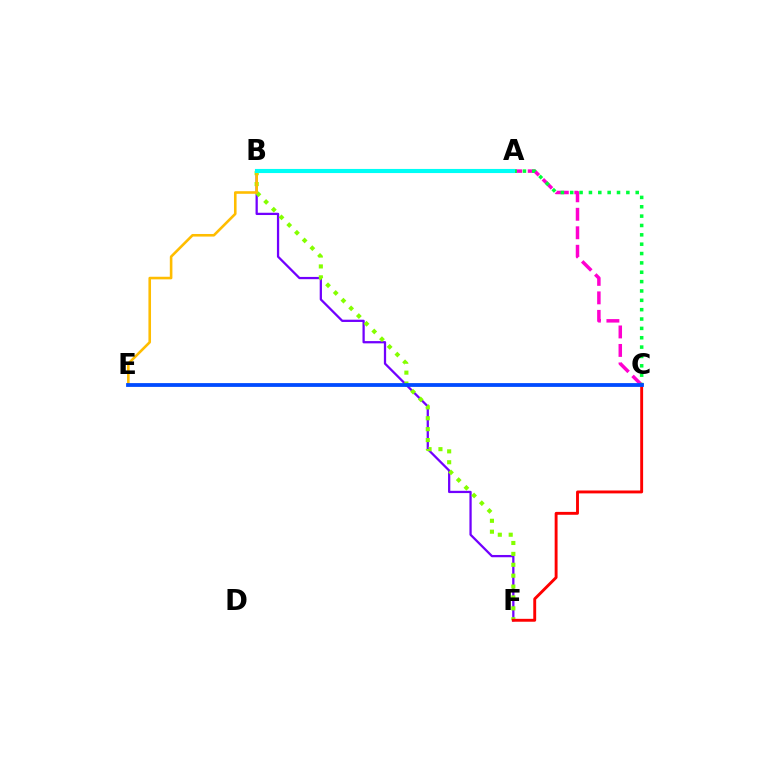{('B', 'F'): [{'color': '#7200ff', 'line_style': 'solid', 'thickness': 1.63}, {'color': '#84ff00', 'line_style': 'dotted', 'thickness': 2.96}], ('A', 'C'): [{'color': '#ff00cf', 'line_style': 'dashed', 'thickness': 2.51}, {'color': '#00ff39', 'line_style': 'dotted', 'thickness': 2.54}], ('C', 'F'): [{'color': '#ff0000', 'line_style': 'solid', 'thickness': 2.08}], ('B', 'E'): [{'color': '#ffbd00', 'line_style': 'solid', 'thickness': 1.87}], ('C', 'E'): [{'color': '#004bff', 'line_style': 'solid', 'thickness': 2.74}], ('A', 'B'): [{'color': '#00fff6', 'line_style': 'solid', 'thickness': 2.96}]}